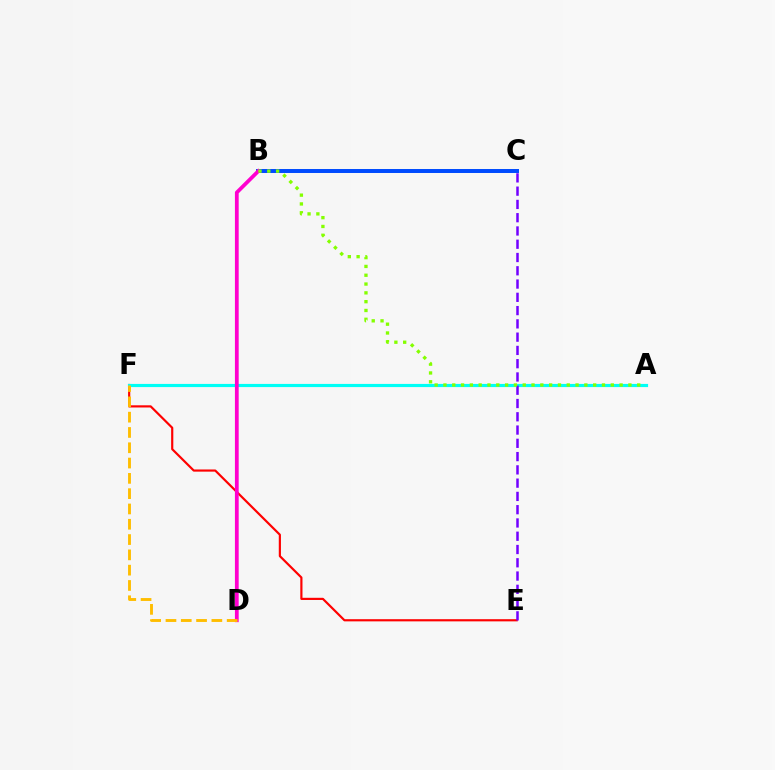{('E', 'F'): [{'color': '#ff0000', 'line_style': 'solid', 'thickness': 1.56}], ('B', 'C'): [{'color': '#00ff39', 'line_style': 'dotted', 'thickness': 1.58}, {'color': '#004bff', 'line_style': 'solid', 'thickness': 2.86}], ('A', 'F'): [{'color': '#00fff6', 'line_style': 'solid', 'thickness': 2.28}], ('B', 'D'): [{'color': '#ff00cf', 'line_style': 'solid', 'thickness': 2.71}], ('C', 'E'): [{'color': '#7200ff', 'line_style': 'dashed', 'thickness': 1.8}], ('A', 'B'): [{'color': '#84ff00', 'line_style': 'dotted', 'thickness': 2.39}], ('D', 'F'): [{'color': '#ffbd00', 'line_style': 'dashed', 'thickness': 2.08}]}